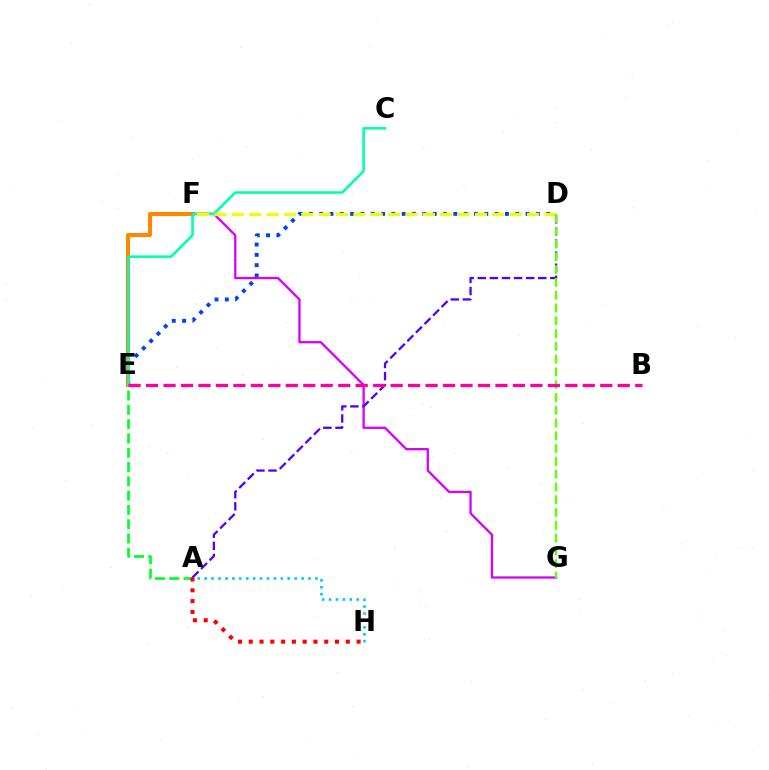{('A', 'E'): [{'color': '#00ff27', 'line_style': 'dashed', 'thickness': 1.94}], ('D', 'E'): [{'color': '#003fff', 'line_style': 'dotted', 'thickness': 2.8}], ('E', 'F'): [{'color': '#ff8800', 'line_style': 'solid', 'thickness': 2.92}], ('F', 'G'): [{'color': '#d600ff', 'line_style': 'solid', 'thickness': 1.66}], ('C', 'E'): [{'color': '#00ffaf', 'line_style': 'solid', 'thickness': 1.86}], ('A', 'H'): [{'color': '#ff0000', 'line_style': 'dotted', 'thickness': 2.93}, {'color': '#00c7ff', 'line_style': 'dotted', 'thickness': 1.88}], ('A', 'D'): [{'color': '#4f00ff', 'line_style': 'dashed', 'thickness': 1.64}], ('D', 'F'): [{'color': '#eeff00', 'line_style': 'dashed', 'thickness': 2.36}], ('D', 'G'): [{'color': '#66ff00', 'line_style': 'dashed', 'thickness': 1.74}], ('B', 'E'): [{'color': '#ff00a0', 'line_style': 'dashed', 'thickness': 2.37}]}